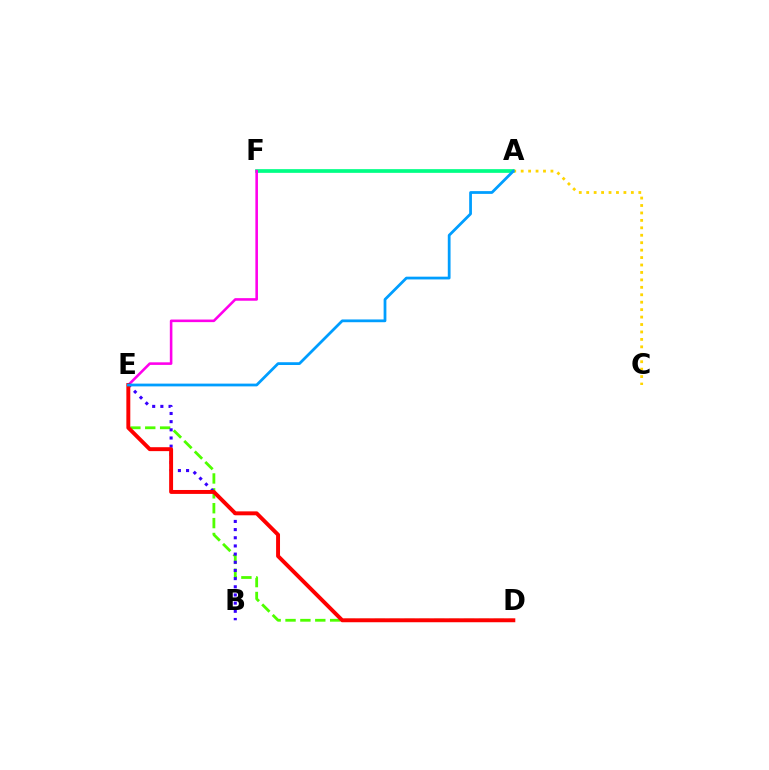{('A', 'F'): [{'color': '#00ff86', 'line_style': 'solid', 'thickness': 2.66}], ('A', 'C'): [{'color': '#ffd500', 'line_style': 'dotted', 'thickness': 2.02}], ('D', 'E'): [{'color': '#4fff00', 'line_style': 'dashed', 'thickness': 2.02}, {'color': '#ff0000', 'line_style': 'solid', 'thickness': 2.83}], ('B', 'E'): [{'color': '#3700ff', 'line_style': 'dotted', 'thickness': 2.22}], ('E', 'F'): [{'color': '#ff00ed', 'line_style': 'solid', 'thickness': 1.86}], ('A', 'E'): [{'color': '#009eff', 'line_style': 'solid', 'thickness': 1.99}]}